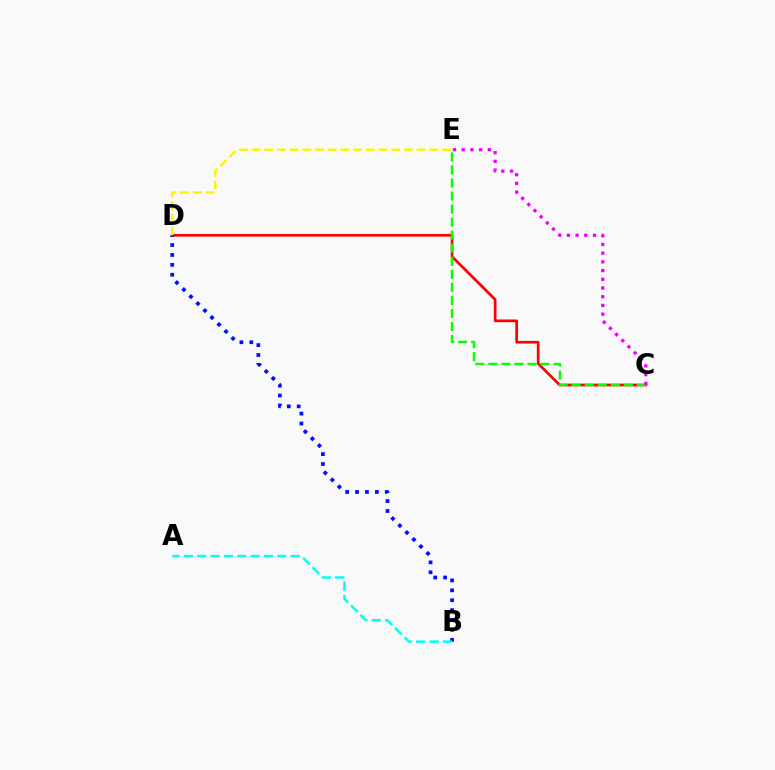{('C', 'D'): [{'color': '#ff0000', 'line_style': 'solid', 'thickness': 1.94}], ('B', 'D'): [{'color': '#0010ff', 'line_style': 'dotted', 'thickness': 2.69}], ('D', 'E'): [{'color': '#fcf500', 'line_style': 'dashed', 'thickness': 1.72}], ('C', 'E'): [{'color': '#08ff00', 'line_style': 'dashed', 'thickness': 1.77}, {'color': '#ee00ff', 'line_style': 'dotted', 'thickness': 2.37}], ('A', 'B'): [{'color': '#00fff6', 'line_style': 'dashed', 'thickness': 1.81}]}